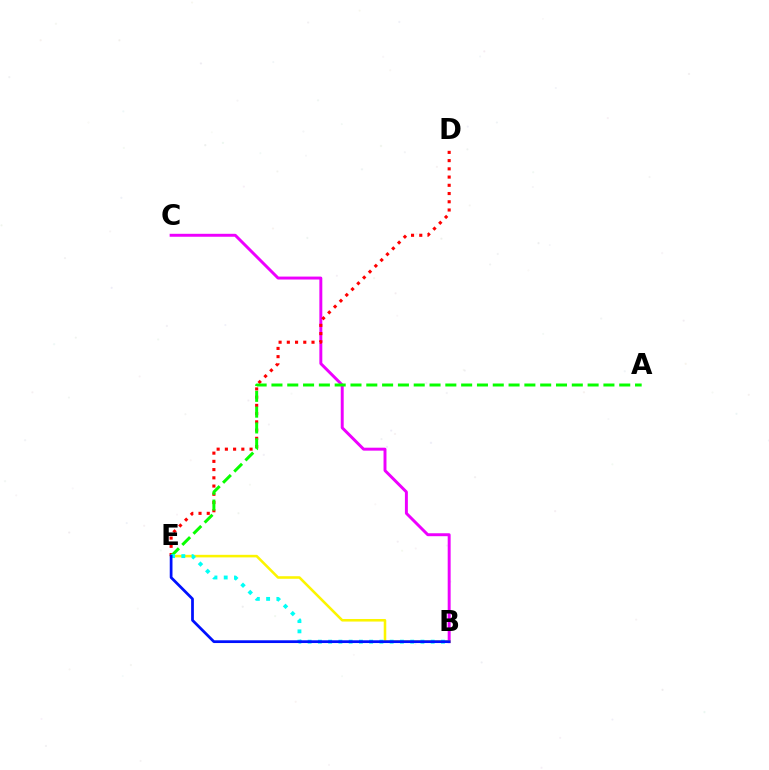{('B', 'C'): [{'color': '#ee00ff', 'line_style': 'solid', 'thickness': 2.12}], ('D', 'E'): [{'color': '#ff0000', 'line_style': 'dotted', 'thickness': 2.24}], ('B', 'E'): [{'color': '#fcf500', 'line_style': 'solid', 'thickness': 1.85}, {'color': '#00fff6', 'line_style': 'dotted', 'thickness': 2.79}, {'color': '#0010ff', 'line_style': 'solid', 'thickness': 1.98}], ('A', 'E'): [{'color': '#08ff00', 'line_style': 'dashed', 'thickness': 2.15}]}